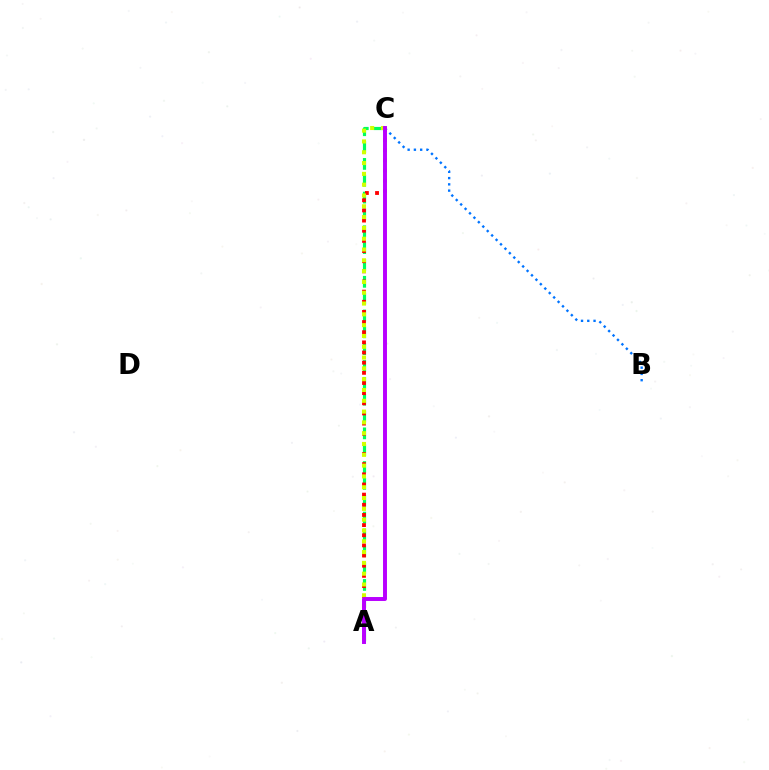{('A', 'C'): [{'color': '#00ff5c', 'line_style': 'dashed', 'thickness': 2.29}, {'color': '#ff0000', 'line_style': 'dotted', 'thickness': 2.76}, {'color': '#d1ff00', 'line_style': 'dotted', 'thickness': 2.94}, {'color': '#b900ff', 'line_style': 'solid', 'thickness': 2.84}], ('B', 'C'): [{'color': '#0074ff', 'line_style': 'dotted', 'thickness': 1.7}]}